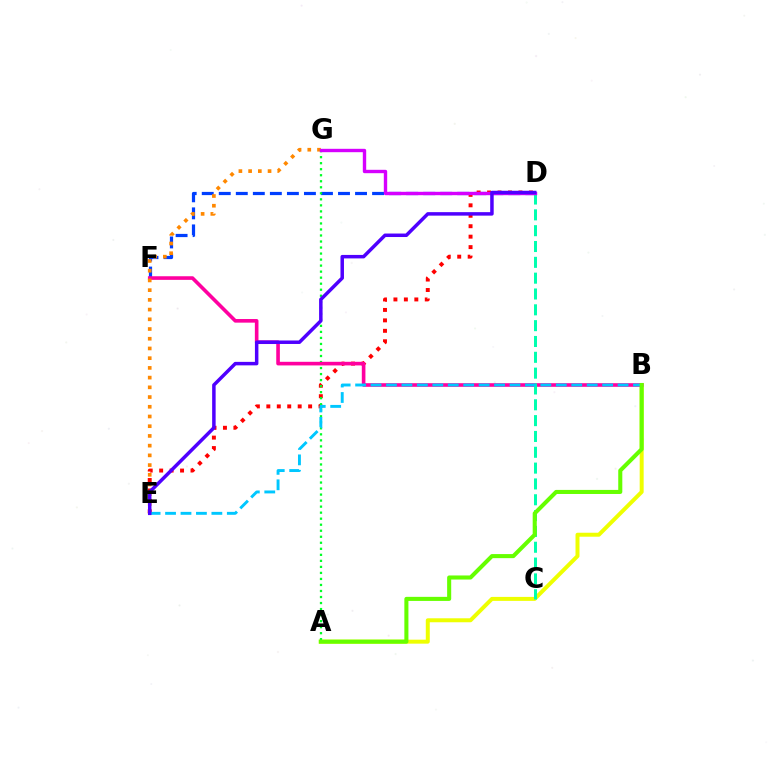{('D', 'F'): [{'color': '#003fff', 'line_style': 'dashed', 'thickness': 2.31}], ('A', 'B'): [{'color': '#eeff00', 'line_style': 'solid', 'thickness': 2.86}, {'color': '#66ff00', 'line_style': 'solid', 'thickness': 2.93}], ('D', 'E'): [{'color': '#ff0000', 'line_style': 'dotted', 'thickness': 2.84}, {'color': '#4f00ff', 'line_style': 'solid', 'thickness': 2.51}], ('A', 'G'): [{'color': '#00ff27', 'line_style': 'dotted', 'thickness': 1.64}], ('B', 'F'): [{'color': '#ff00a0', 'line_style': 'solid', 'thickness': 2.61}], ('E', 'G'): [{'color': '#ff8800', 'line_style': 'dotted', 'thickness': 2.64}], ('C', 'D'): [{'color': '#00ffaf', 'line_style': 'dashed', 'thickness': 2.15}], ('D', 'G'): [{'color': '#d600ff', 'line_style': 'solid', 'thickness': 2.43}], ('B', 'E'): [{'color': '#00c7ff', 'line_style': 'dashed', 'thickness': 2.1}]}